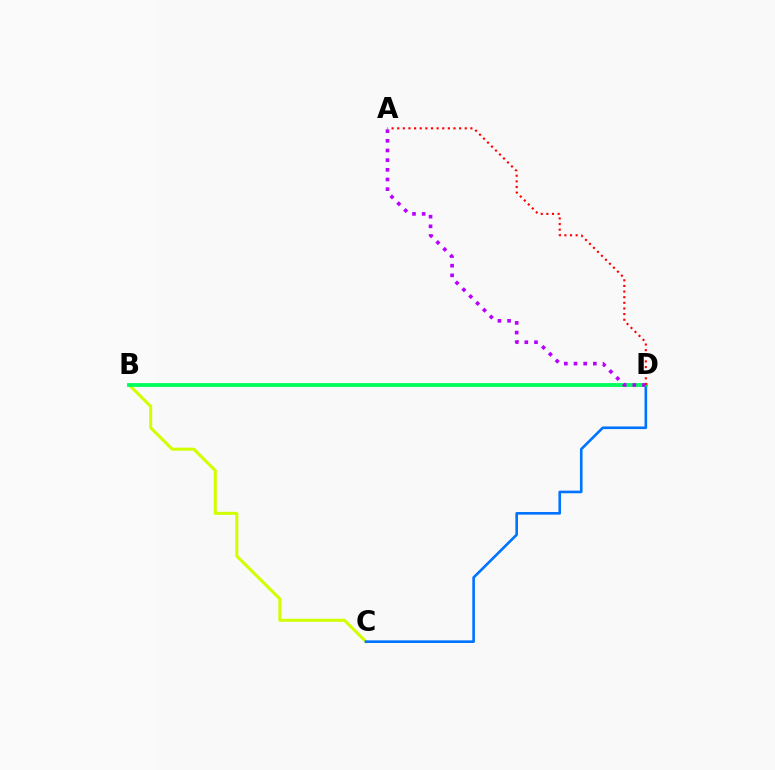{('B', 'C'): [{'color': '#d1ff00', 'line_style': 'solid', 'thickness': 2.19}], ('C', 'D'): [{'color': '#0074ff', 'line_style': 'solid', 'thickness': 1.89}], ('B', 'D'): [{'color': '#00ff5c', 'line_style': 'solid', 'thickness': 2.77}], ('A', 'D'): [{'color': '#ff0000', 'line_style': 'dotted', 'thickness': 1.53}, {'color': '#b900ff', 'line_style': 'dotted', 'thickness': 2.63}]}